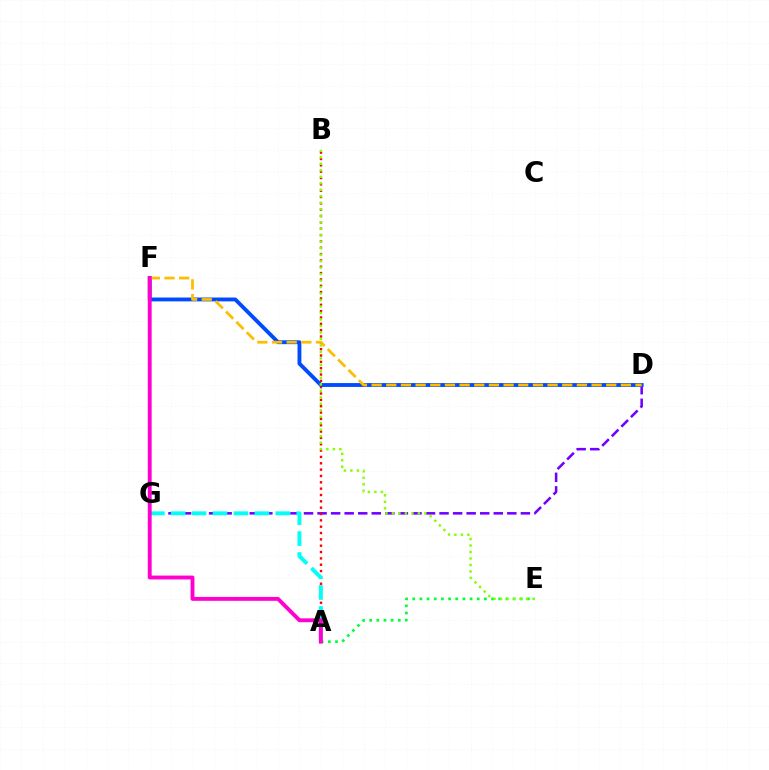{('D', 'G'): [{'color': '#7200ff', 'line_style': 'dashed', 'thickness': 1.84}], ('A', 'B'): [{'color': '#ff0000', 'line_style': 'dotted', 'thickness': 1.72}], ('A', 'G'): [{'color': '#00fff6', 'line_style': 'dashed', 'thickness': 2.84}], ('A', 'E'): [{'color': '#00ff39', 'line_style': 'dotted', 'thickness': 1.95}], ('D', 'F'): [{'color': '#004bff', 'line_style': 'solid', 'thickness': 2.77}, {'color': '#ffbd00', 'line_style': 'dashed', 'thickness': 1.99}], ('B', 'E'): [{'color': '#84ff00', 'line_style': 'dotted', 'thickness': 1.76}], ('A', 'F'): [{'color': '#ff00cf', 'line_style': 'solid', 'thickness': 2.79}]}